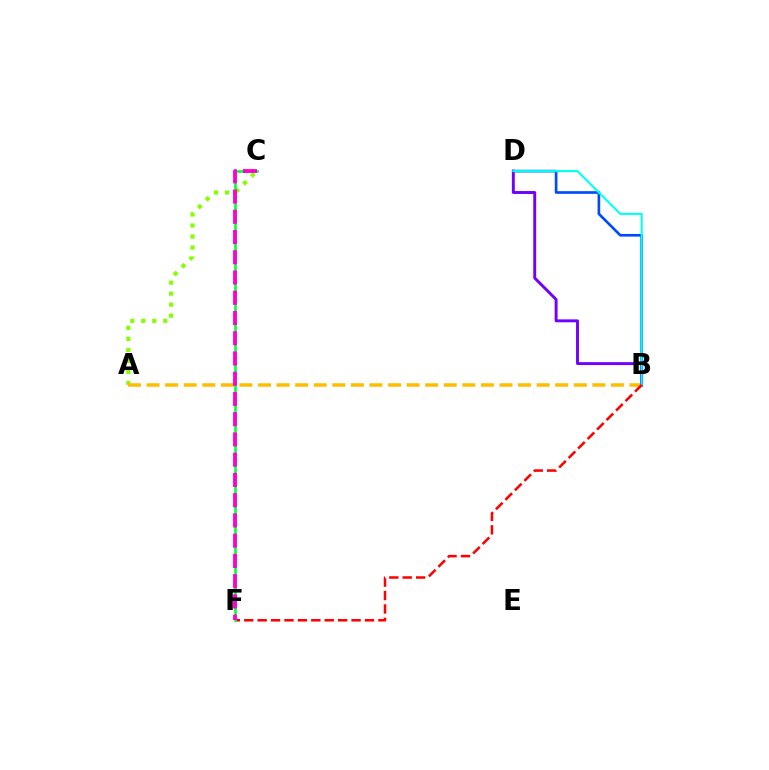{('A', 'C'): [{'color': '#84ff00', 'line_style': 'dotted', 'thickness': 2.99}], ('B', 'D'): [{'color': '#004bff', 'line_style': 'solid', 'thickness': 1.92}, {'color': '#7200ff', 'line_style': 'solid', 'thickness': 2.1}, {'color': '#00fff6', 'line_style': 'solid', 'thickness': 1.5}], ('A', 'B'): [{'color': '#ffbd00', 'line_style': 'dashed', 'thickness': 2.52}], ('B', 'F'): [{'color': '#ff0000', 'line_style': 'dashed', 'thickness': 1.82}], ('C', 'F'): [{'color': '#00ff39', 'line_style': 'solid', 'thickness': 1.89}, {'color': '#ff00cf', 'line_style': 'dashed', 'thickness': 2.75}]}